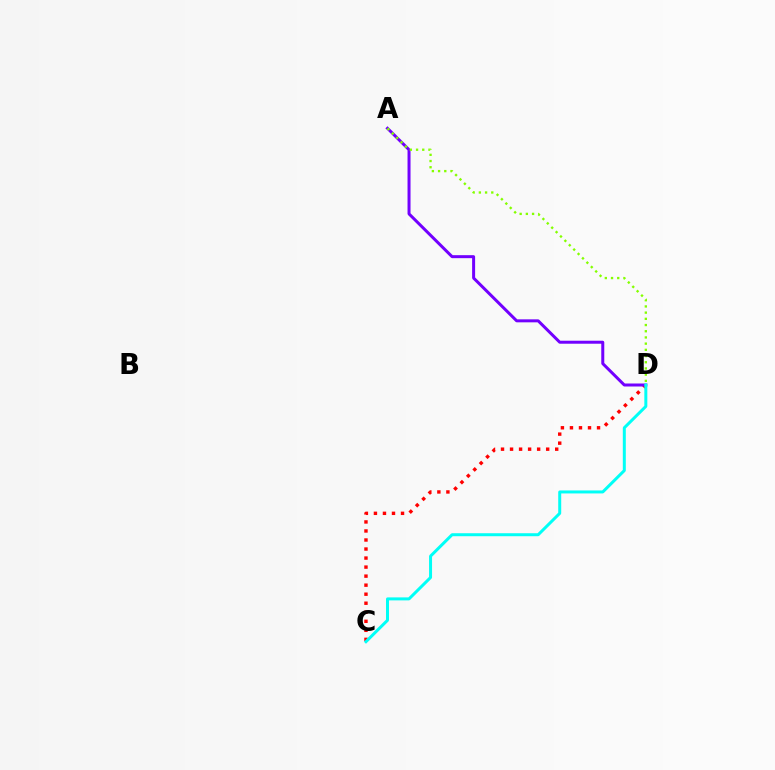{('C', 'D'): [{'color': '#ff0000', 'line_style': 'dotted', 'thickness': 2.45}, {'color': '#00fff6', 'line_style': 'solid', 'thickness': 2.15}], ('A', 'D'): [{'color': '#7200ff', 'line_style': 'solid', 'thickness': 2.16}, {'color': '#84ff00', 'line_style': 'dotted', 'thickness': 1.68}]}